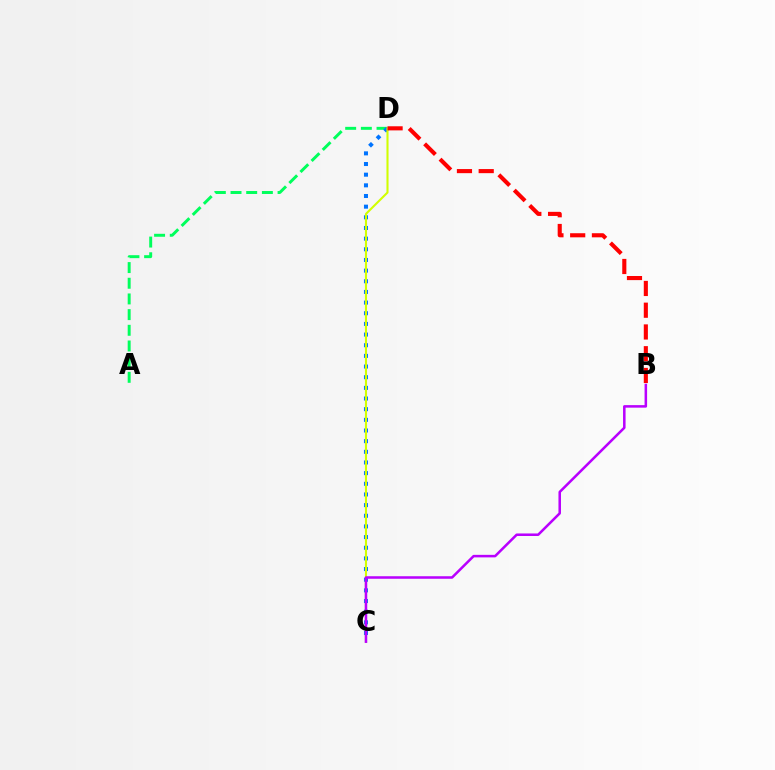{('A', 'D'): [{'color': '#00ff5c', 'line_style': 'dashed', 'thickness': 2.13}], ('C', 'D'): [{'color': '#0074ff', 'line_style': 'dotted', 'thickness': 2.9}, {'color': '#d1ff00', 'line_style': 'solid', 'thickness': 1.5}], ('B', 'D'): [{'color': '#ff0000', 'line_style': 'dashed', 'thickness': 2.95}], ('B', 'C'): [{'color': '#b900ff', 'line_style': 'solid', 'thickness': 1.82}]}